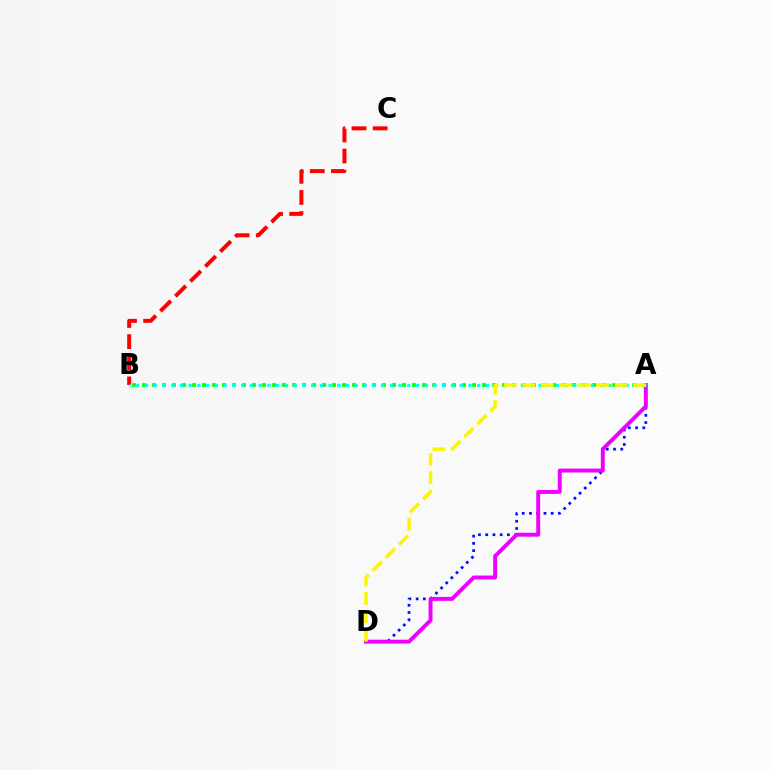{('A', 'D'): [{'color': '#0010ff', 'line_style': 'dotted', 'thickness': 1.97}, {'color': '#ee00ff', 'line_style': 'solid', 'thickness': 2.82}, {'color': '#fcf500', 'line_style': 'dashed', 'thickness': 2.5}], ('B', 'C'): [{'color': '#ff0000', 'line_style': 'dashed', 'thickness': 2.87}], ('A', 'B'): [{'color': '#08ff00', 'line_style': 'dotted', 'thickness': 2.72}, {'color': '#00fff6', 'line_style': 'dotted', 'thickness': 2.38}]}